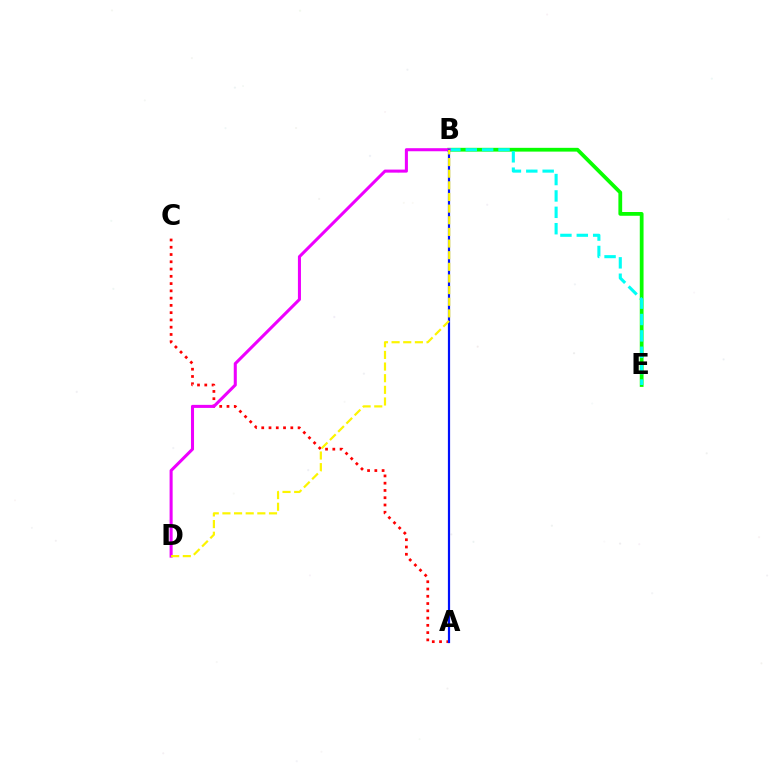{('A', 'C'): [{'color': '#ff0000', 'line_style': 'dotted', 'thickness': 1.97}], ('B', 'E'): [{'color': '#08ff00', 'line_style': 'solid', 'thickness': 2.71}, {'color': '#00fff6', 'line_style': 'dashed', 'thickness': 2.23}], ('B', 'D'): [{'color': '#ee00ff', 'line_style': 'solid', 'thickness': 2.2}, {'color': '#fcf500', 'line_style': 'dashed', 'thickness': 1.58}], ('A', 'B'): [{'color': '#0010ff', 'line_style': 'solid', 'thickness': 1.58}]}